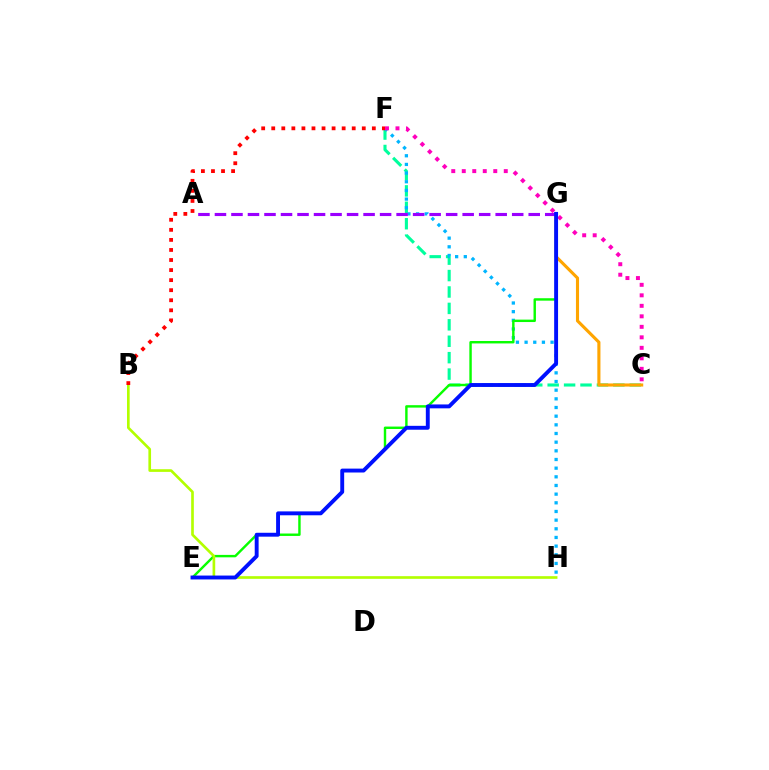{('C', 'F'): [{'color': '#00ff9d', 'line_style': 'dashed', 'thickness': 2.23}, {'color': '#ff00bd', 'line_style': 'dotted', 'thickness': 2.85}], ('F', 'H'): [{'color': '#00b5ff', 'line_style': 'dotted', 'thickness': 2.35}], ('C', 'G'): [{'color': '#ffa500', 'line_style': 'solid', 'thickness': 2.24}], ('E', 'G'): [{'color': '#08ff00', 'line_style': 'solid', 'thickness': 1.74}, {'color': '#0010ff', 'line_style': 'solid', 'thickness': 2.8}], ('B', 'H'): [{'color': '#b3ff00', 'line_style': 'solid', 'thickness': 1.92}], ('B', 'F'): [{'color': '#ff0000', 'line_style': 'dotted', 'thickness': 2.73}], ('A', 'G'): [{'color': '#9b00ff', 'line_style': 'dashed', 'thickness': 2.24}]}